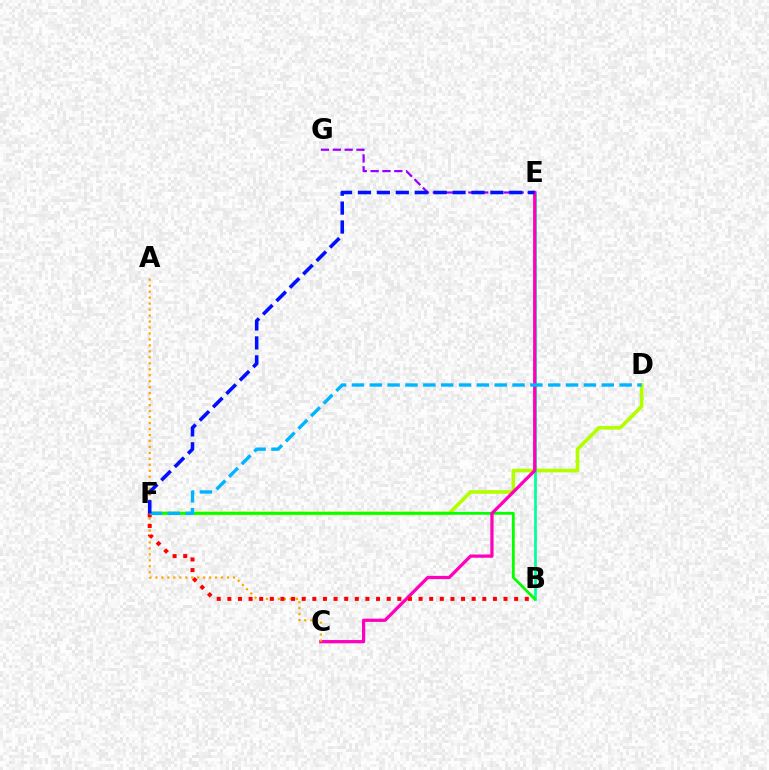{('D', 'F'): [{'color': '#b3ff00', 'line_style': 'solid', 'thickness': 2.62}, {'color': '#00b5ff', 'line_style': 'dashed', 'thickness': 2.42}], ('B', 'E'): [{'color': '#00ff9d', 'line_style': 'solid', 'thickness': 1.95}], ('E', 'G'): [{'color': '#9b00ff', 'line_style': 'dashed', 'thickness': 1.61}], ('B', 'F'): [{'color': '#08ff00', 'line_style': 'solid', 'thickness': 2.03}, {'color': '#ff0000', 'line_style': 'dotted', 'thickness': 2.89}], ('C', 'E'): [{'color': '#ff00bd', 'line_style': 'solid', 'thickness': 2.35}], ('A', 'C'): [{'color': '#ffa500', 'line_style': 'dotted', 'thickness': 1.62}], ('E', 'F'): [{'color': '#0010ff', 'line_style': 'dashed', 'thickness': 2.57}]}